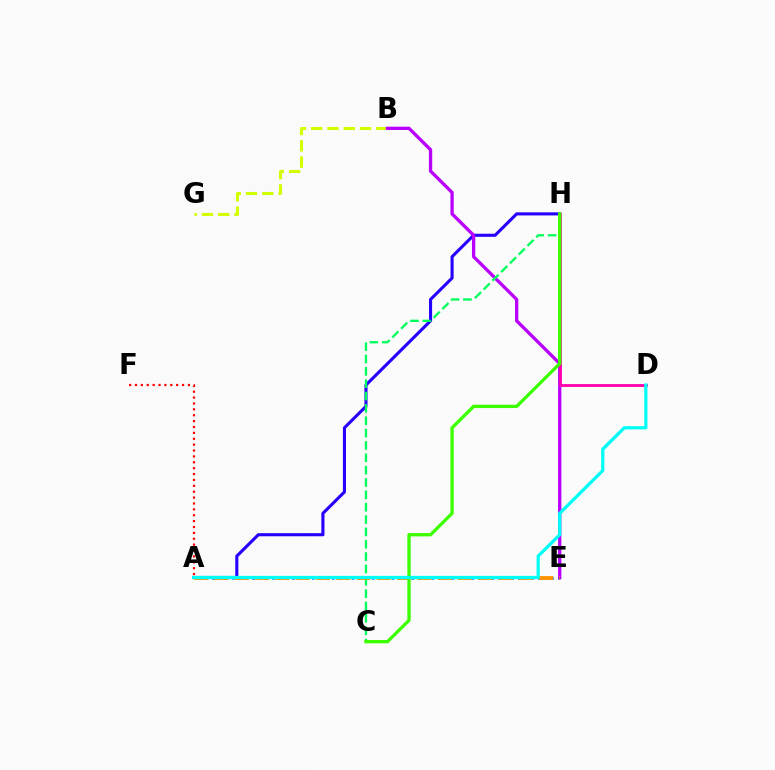{('B', 'G'): [{'color': '#d1ff00', 'line_style': 'dashed', 'thickness': 2.21}], ('A', 'E'): [{'color': '#0074ff', 'line_style': 'dotted', 'thickness': 1.81}, {'color': '#ff9400', 'line_style': 'dashed', 'thickness': 2.76}], ('A', 'H'): [{'color': '#2500ff', 'line_style': 'solid', 'thickness': 2.23}], ('B', 'E'): [{'color': '#b900ff', 'line_style': 'solid', 'thickness': 2.38}], ('C', 'H'): [{'color': '#00ff5c', 'line_style': 'dashed', 'thickness': 1.68}, {'color': '#3dff00', 'line_style': 'solid', 'thickness': 2.39}], ('D', 'H'): [{'color': '#ff00ac', 'line_style': 'solid', 'thickness': 2.02}], ('A', 'D'): [{'color': '#00fff6', 'line_style': 'solid', 'thickness': 2.34}], ('A', 'F'): [{'color': '#ff0000', 'line_style': 'dotted', 'thickness': 1.6}]}